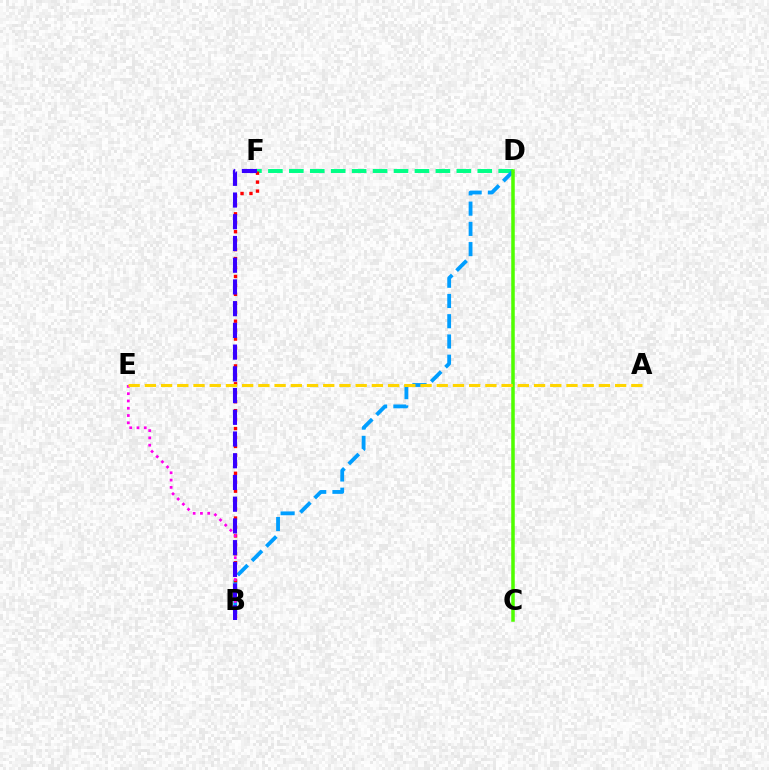{('D', 'F'): [{'color': '#00ff86', 'line_style': 'dashed', 'thickness': 2.84}], ('B', 'D'): [{'color': '#009eff', 'line_style': 'dashed', 'thickness': 2.75}], ('B', 'F'): [{'color': '#ff0000', 'line_style': 'dotted', 'thickness': 2.43}, {'color': '#3700ff', 'line_style': 'dashed', 'thickness': 2.95}], ('C', 'D'): [{'color': '#4fff00', 'line_style': 'solid', 'thickness': 2.53}], ('B', 'E'): [{'color': '#ff00ed', 'line_style': 'dotted', 'thickness': 1.98}], ('A', 'E'): [{'color': '#ffd500', 'line_style': 'dashed', 'thickness': 2.2}]}